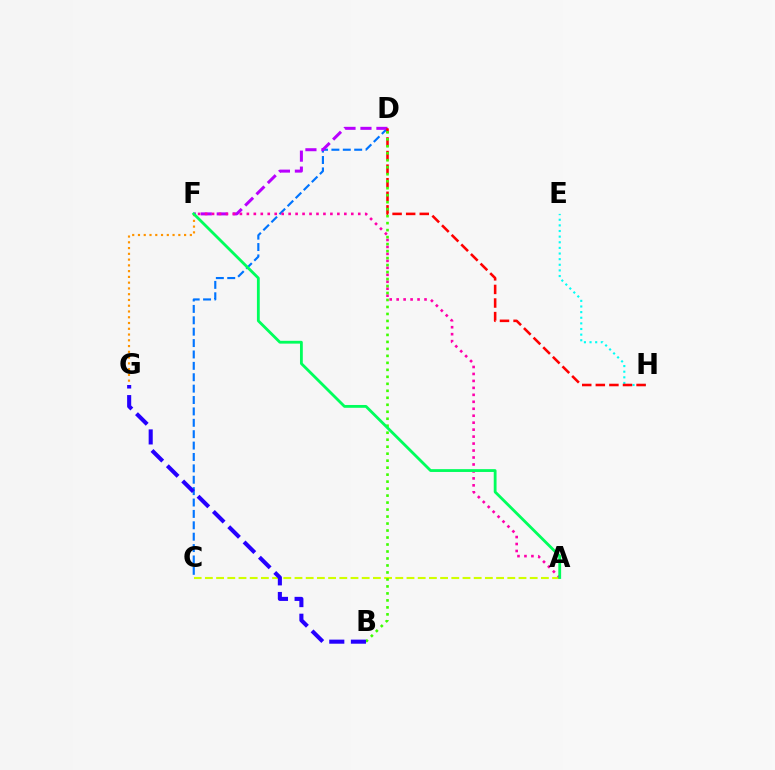{('C', 'D'): [{'color': '#0074ff', 'line_style': 'dashed', 'thickness': 1.55}], ('D', 'F'): [{'color': '#b900ff', 'line_style': 'dashed', 'thickness': 2.17}], ('E', 'H'): [{'color': '#00fff6', 'line_style': 'dotted', 'thickness': 1.53}], ('A', 'C'): [{'color': '#d1ff00', 'line_style': 'dashed', 'thickness': 1.52}], ('D', 'H'): [{'color': '#ff0000', 'line_style': 'dashed', 'thickness': 1.85}], ('F', 'G'): [{'color': '#ff9400', 'line_style': 'dotted', 'thickness': 1.57}], ('A', 'F'): [{'color': '#ff00ac', 'line_style': 'dotted', 'thickness': 1.89}, {'color': '#00ff5c', 'line_style': 'solid', 'thickness': 2.02}], ('B', 'D'): [{'color': '#3dff00', 'line_style': 'dotted', 'thickness': 1.9}], ('B', 'G'): [{'color': '#2500ff', 'line_style': 'dashed', 'thickness': 2.94}]}